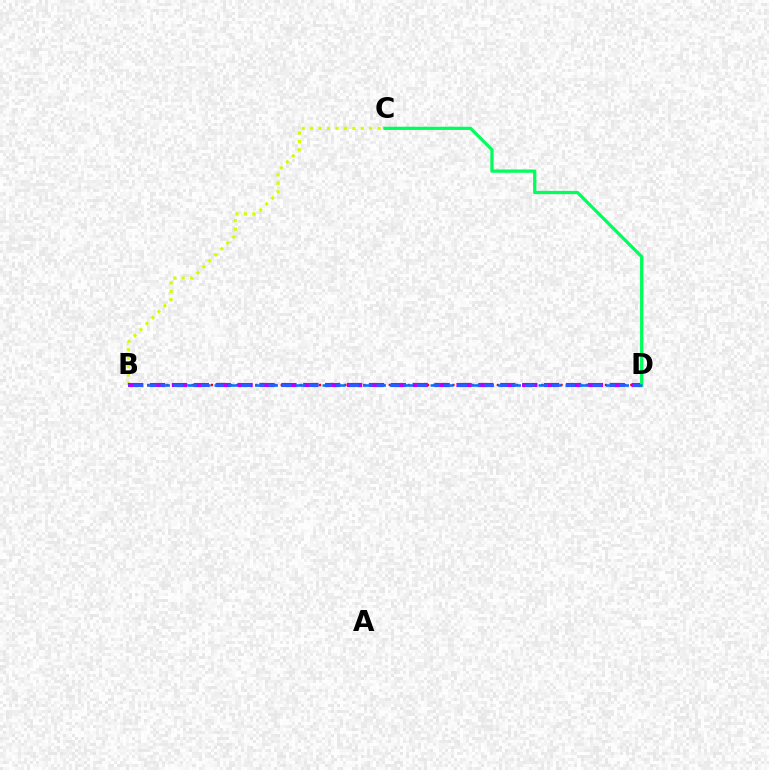{('B', 'D'): [{'color': '#ff0000', 'line_style': 'dotted', 'thickness': 1.73}, {'color': '#b900ff', 'line_style': 'dashed', 'thickness': 2.97}, {'color': '#0074ff', 'line_style': 'dashed', 'thickness': 1.83}], ('B', 'C'): [{'color': '#d1ff00', 'line_style': 'dotted', 'thickness': 2.29}], ('C', 'D'): [{'color': '#00ff5c', 'line_style': 'solid', 'thickness': 2.35}]}